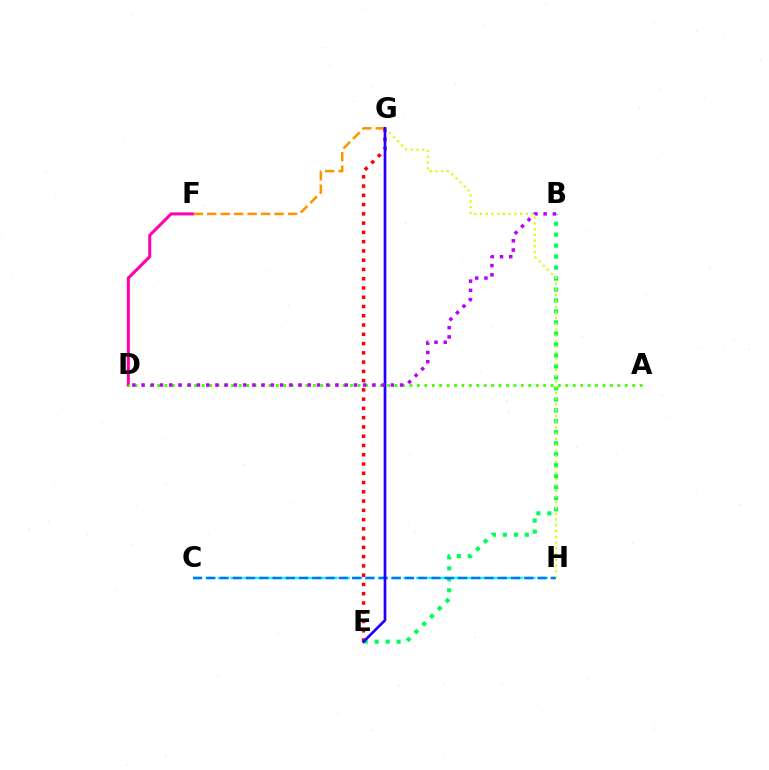{('B', 'E'): [{'color': '#00ff5c', 'line_style': 'dotted', 'thickness': 2.98}], ('D', 'F'): [{'color': '#ff00ac', 'line_style': 'solid', 'thickness': 2.19}], ('F', 'G'): [{'color': '#ff9400', 'line_style': 'dashed', 'thickness': 1.83}], ('C', 'H'): [{'color': '#00fff6', 'line_style': 'dashed', 'thickness': 1.68}, {'color': '#0074ff', 'line_style': 'dashed', 'thickness': 1.8}], ('E', 'G'): [{'color': '#ff0000', 'line_style': 'dotted', 'thickness': 2.52}, {'color': '#2500ff', 'line_style': 'solid', 'thickness': 1.95}], ('G', 'H'): [{'color': '#d1ff00', 'line_style': 'dotted', 'thickness': 1.56}], ('A', 'D'): [{'color': '#3dff00', 'line_style': 'dotted', 'thickness': 2.02}], ('B', 'D'): [{'color': '#b900ff', 'line_style': 'dotted', 'thickness': 2.51}]}